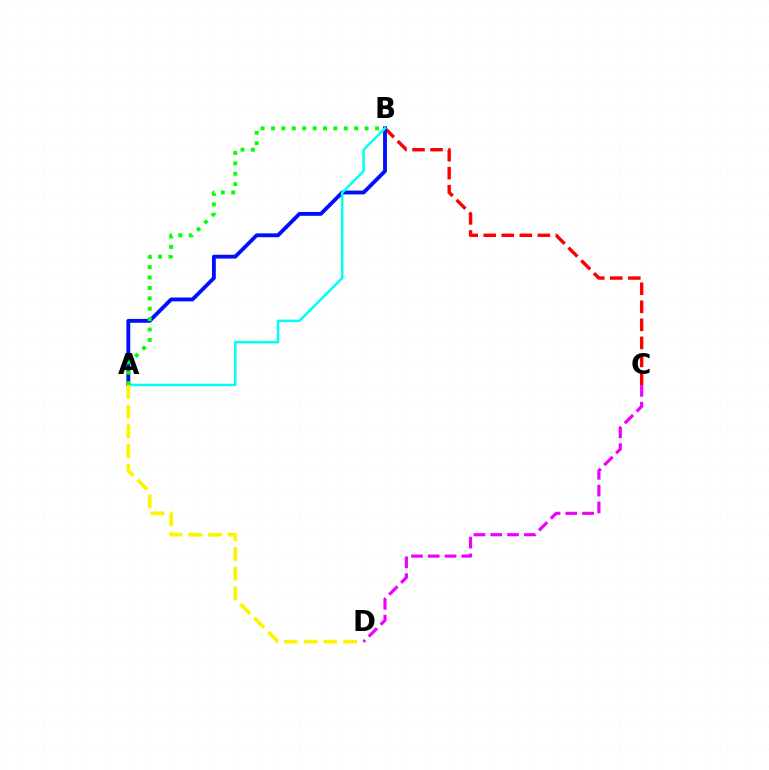{('B', 'C'): [{'color': '#ff0000', 'line_style': 'dashed', 'thickness': 2.45}], ('A', 'B'): [{'color': '#0010ff', 'line_style': 'solid', 'thickness': 2.78}, {'color': '#00fff6', 'line_style': 'solid', 'thickness': 1.79}, {'color': '#08ff00', 'line_style': 'dotted', 'thickness': 2.83}], ('A', 'D'): [{'color': '#fcf500', 'line_style': 'dashed', 'thickness': 2.68}], ('C', 'D'): [{'color': '#ee00ff', 'line_style': 'dashed', 'thickness': 2.28}]}